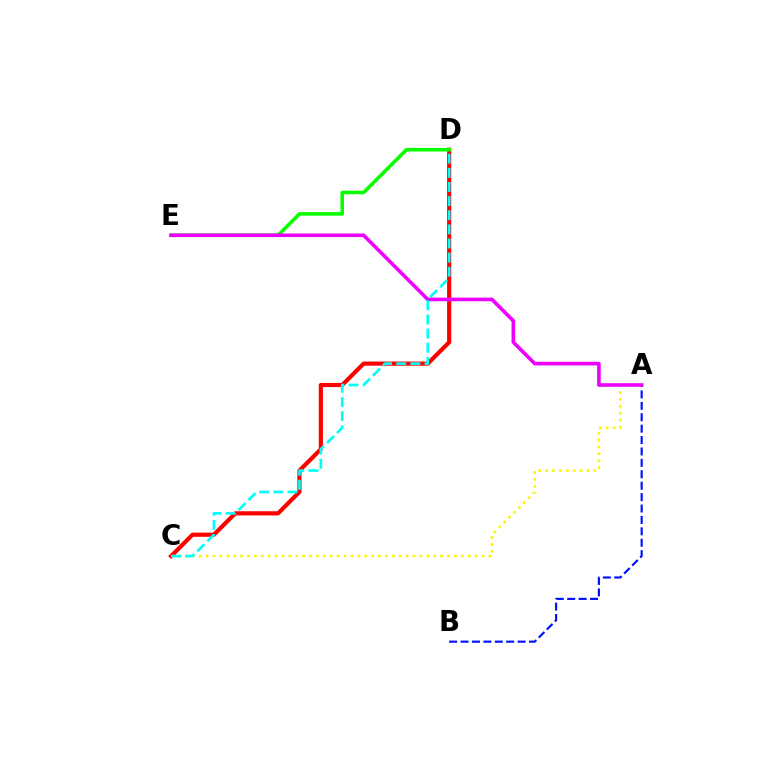{('C', 'D'): [{'color': '#ff0000', 'line_style': 'solid', 'thickness': 3.0}, {'color': '#00fff6', 'line_style': 'dashed', 'thickness': 1.92}], ('D', 'E'): [{'color': '#08ff00', 'line_style': 'solid', 'thickness': 2.55}], ('A', 'B'): [{'color': '#0010ff', 'line_style': 'dashed', 'thickness': 1.55}], ('A', 'C'): [{'color': '#fcf500', 'line_style': 'dotted', 'thickness': 1.87}], ('A', 'E'): [{'color': '#ee00ff', 'line_style': 'solid', 'thickness': 2.6}]}